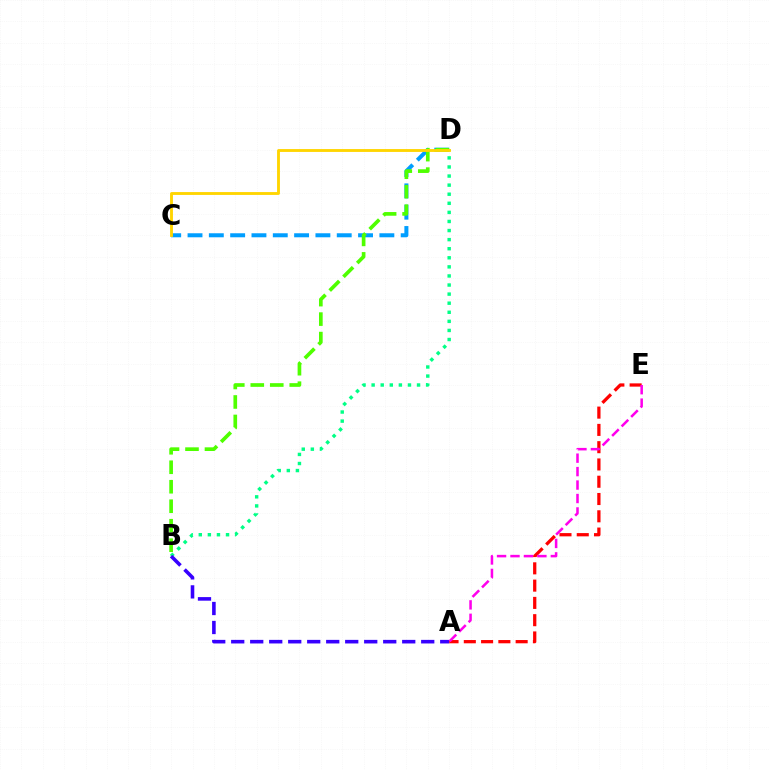{('C', 'D'): [{'color': '#009eff', 'line_style': 'dashed', 'thickness': 2.9}, {'color': '#ffd500', 'line_style': 'solid', 'thickness': 2.06}], ('B', 'D'): [{'color': '#4fff00', 'line_style': 'dashed', 'thickness': 2.65}, {'color': '#00ff86', 'line_style': 'dotted', 'thickness': 2.47}], ('A', 'E'): [{'color': '#ff0000', 'line_style': 'dashed', 'thickness': 2.35}, {'color': '#ff00ed', 'line_style': 'dashed', 'thickness': 1.83}], ('A', 'B'): [{'color': '#3700ff', 'line_style': 'dashed', 'thickness': 2.58}]}